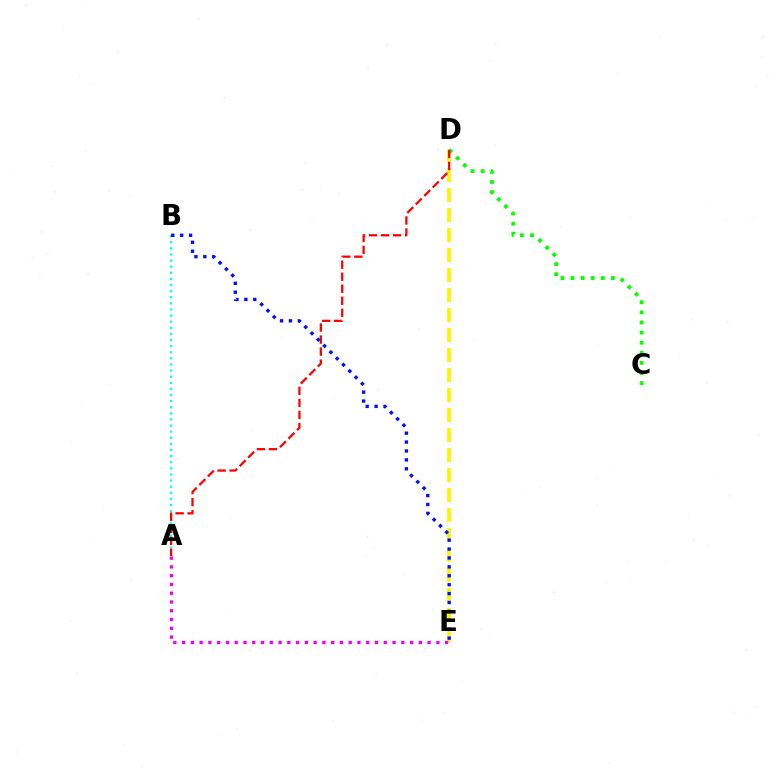{('D', 'E'): [{'color': '#fcf500', 'line_style': 'dashed', 'thickness': 2.72}], ('A', 'B'): [{'color': '#00fff6', 'line_style': 'dotted', 'thickness': 1.66}], ('A', 'E'): [{'color': '#ee00ff', 'line_style': 'dotted', 'thickness': 2.38}], ('C', 'D'): [{'color': '#08ff00', 'line_style': 'dotted', 'thickness': 2.75}], ('A', 'D'): [{'color': '#ff0000', 'line_style': 'dashed', 'thickness': 1.64}], ('B', 'E'): [{'color': '#0010ff', 'line_style': 'dotted', 'thickness': 2.42}]}